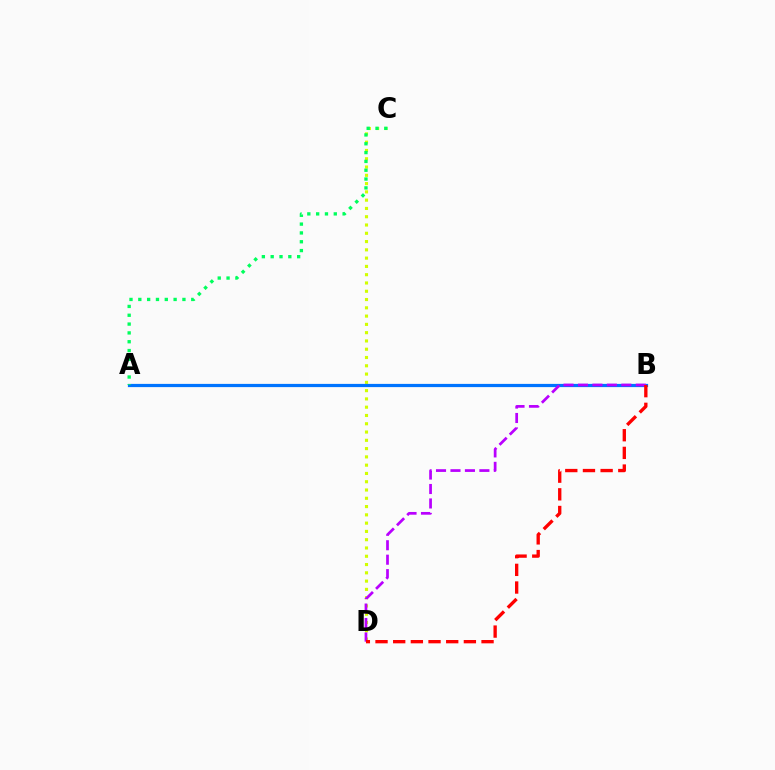{('C', 'D'): [{'color': '#d1ff00', 'line_style': 'dotted', 'thickness': 2.25}], ('A', 'B'): [{'color': '#0074ff', 'line_style': 'solid', 'thickness': 2.32}], ('B', 'D'): [{'color': '#b900ff', 'line_style': 'dashed', 'thickness': 1.96}, {'color': '#ff0000', 'line_style': 'dashed', 'thickness': 2.4}], ('A', 'C'): [{'color': '#00ff5c', 'line_style': 'dotted', 'thickness': 2.4}]}